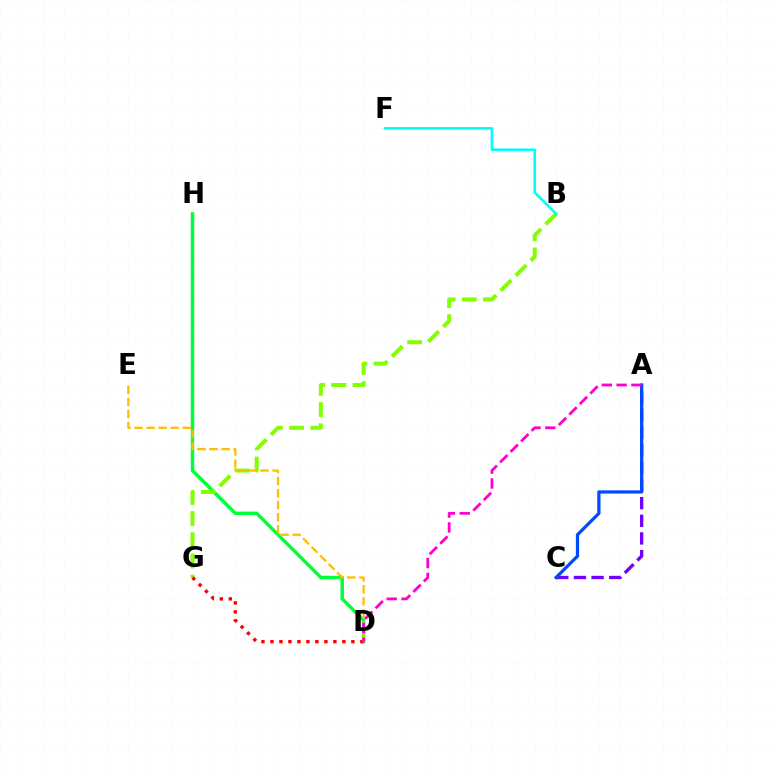{('D', 'H'): [{'color': '#00ff39', 'line_style': 'solid', 'thickness': 2.49}], ('B', 'G'): [{'color': '#84ff00', 'line_style': 'dashed', 'thickness': 2.88}], ('D', 'G'): [{'color': '#ff0000', 'line_style': 'dotted', 'thickness': 2.44}], ('D', 'E'): [{'color': '#ffbd00', 'line_style': 'dashed', 'thickness': 1.64}], ('A', 'C'): [{'color': '#7200ff', 'line_style': 'dashed', 'thickness': 2.4}, {'color': '#004bff', 'line_style': 'solid', 'thickness': 2.33}], ('B', 'F'): [{'color': '#00fff6', 'line_style': 'solid', 'thickness': 1.88}], ('A', 'D'): [{'color': '#ff00cf', 'line_style': 'dashed', 'thickness': 2.02}]}